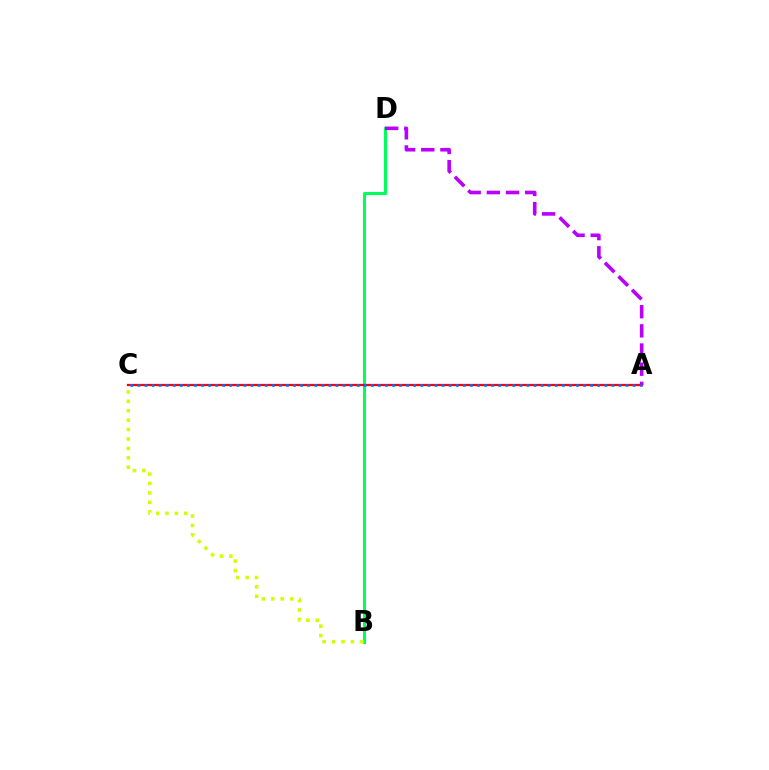{('B', 'D'): [{'color': '#00ff5c', 'line_style': 'solid', 'thickness': 2.2}], ('A', 'C'): [{'color': '#ff0000', 'line_style': 'solid', 'thickness': 1.63}, {'color': '#0074ff', 'line_style': 'dotted', 'thickness': 1.92}], ('B', 'C'): [{'color': '#d1ff00', 'line_style': 'dotted', 'thickness': 2.56}], ('A', 'D'): [{'color': '#b900ff', 'line_style': 'dashed', 'thickness': 2.6}]}